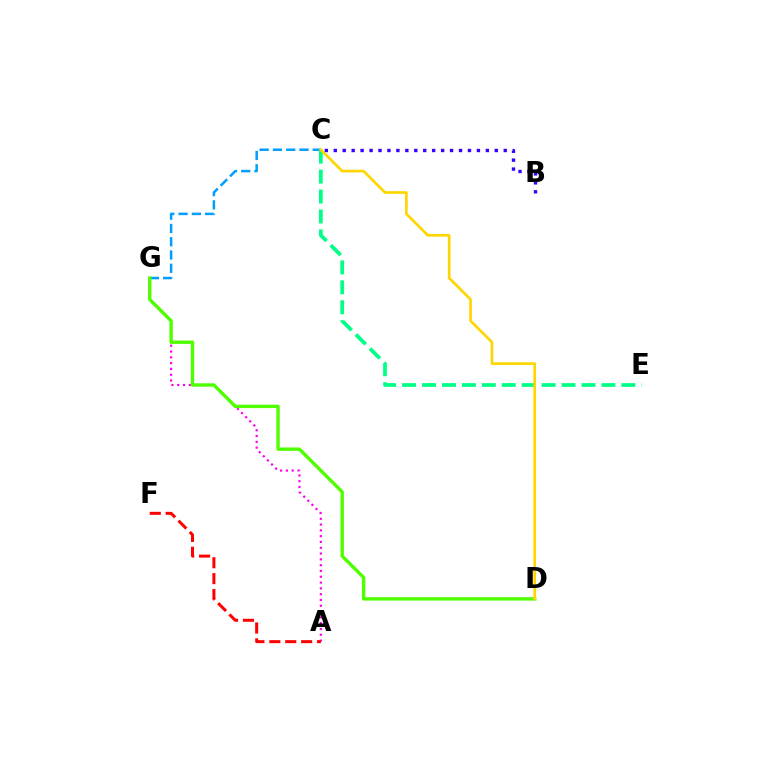{('C', 'G'): [{'color': '#009eff', 'line_style': 'dashed', 'thickness': 1.8}], ('A', 'G'): [{'color': '#ff00ed', 'line_style': 'dotted', 'thickness': 1.58}], ('B', 'C'): [{'color': '#3700ff', 'line_style': 'dotted', 'thickness': 2.43}], ('D', 'G'): [{'color': '#4fff00', 'line_style': 'solid', 'thickness': 2.43}], ('C', 'E'): [{'color': '#00ff86', 'line_style': 'dashed', 'thickness': 2.71}], ('A', 'F'): [{'color': '#ff0000', 'line_style': 'dashed', 'thickness': 2.16}], ('C', 'D'): [{'color': '#ffd500', 'line_style': 'solid', 'thickness': 1.92}]}